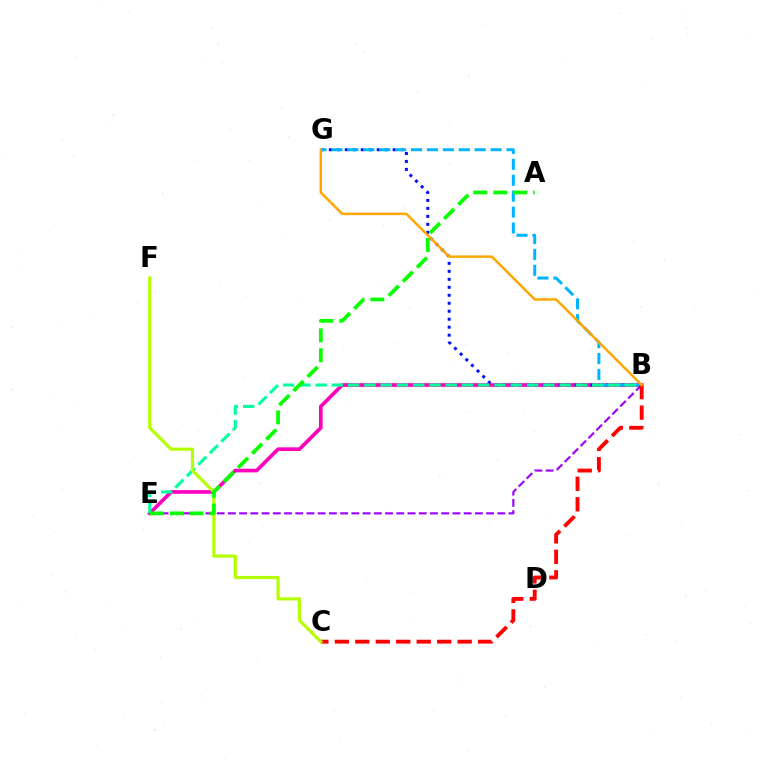{('B', 'E'): [{'color': '#ff00bd', 'line_style': 'solid', 'thickness': 2.64}, {'color': '#9b00ff', 'line_style': 'dashed', 'thickness': 1.53}, {'color': '#00ff9d', 'line_style': 'dashed', 'thickness': 2.21}], ('B', 'G'): [{'color': '#0010ff', 'line_style': 'dotted', 'thickness': 2.17}, {'color': '#00b5ff', 'line_style': 'dashed', 'thickness': 2.16}, {'color': '#ffa500', 'line_style': 'solid', 'thickness': 1.78}], ('B', 'C'): [{'color': '#ff0000', 'line_style': 'dashed', 'thickness': 2.78}], ('C', 'F'): [{'color': '#b3ff00', 'line_style': 'solid', 'thickness': 2.3}], ('A', 'E'): [{'color': '#08ff00', 'line_style': 'dashed', 'thickness': 2.71}]}